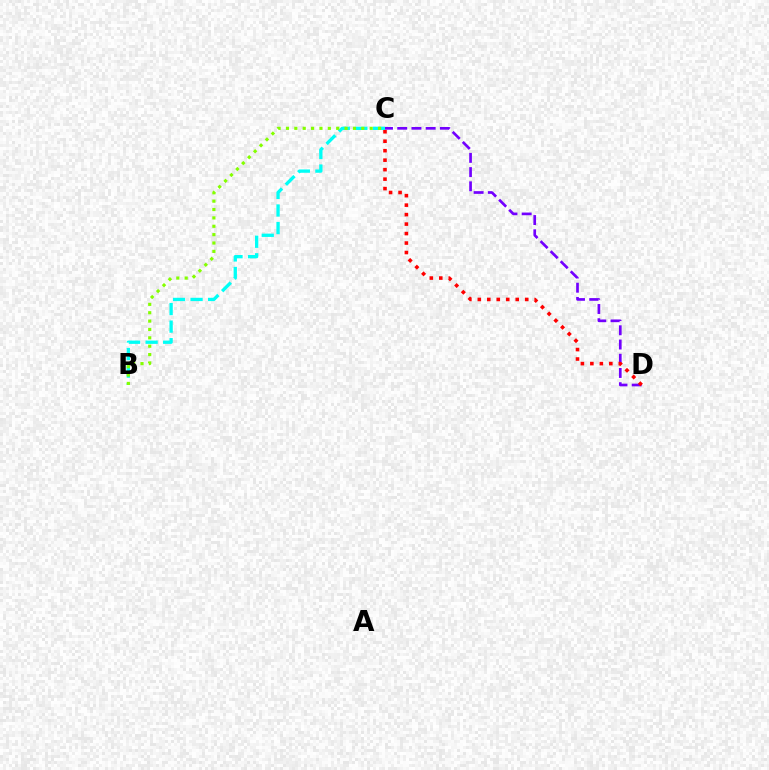{('B', 'C'): [{'color': '#00fff6', 'line_style': 'dashed', 'thickness': 2.38}, {'color': '#84ff00', 'line_style': 'dotted', 'thickness': 2.27}], ('C', 'D'): [{'color': '#7200ff', 'line_style': 'dashed', 'thickness': 1.93}, {'color': '#ff0000', 'line_style': 'dotted', 'thickness': 2.58}]}